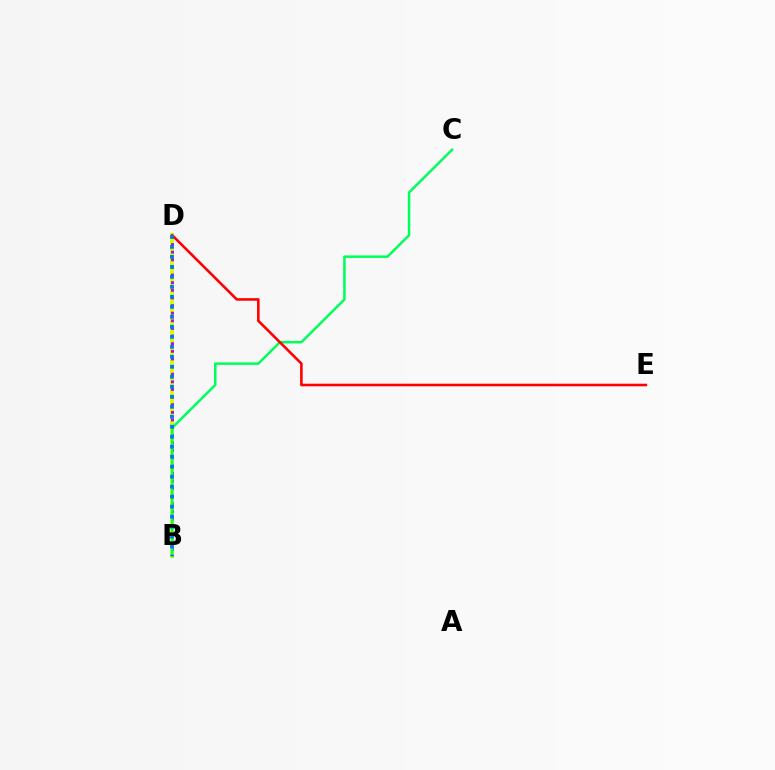{('B', 'D'): [{'color': '#d1ff00', 'line_style': 'solid', 'thickness': 2.88}, {'color': '#b900ff', 'line_style': 'dotted', 'thickness': 2.07}, {'color': '#0074ff', 'line_style': 'dotted', 'thickness': 2.71}], ('B', 'C'): [{'color': '#00ff5c', 'line_style': 'solid', 'thickness': 1.81}], ('D', 'E'): [{'color': '#ff0000', 'line_style': 'solid', 'thickness': 1.87}]}